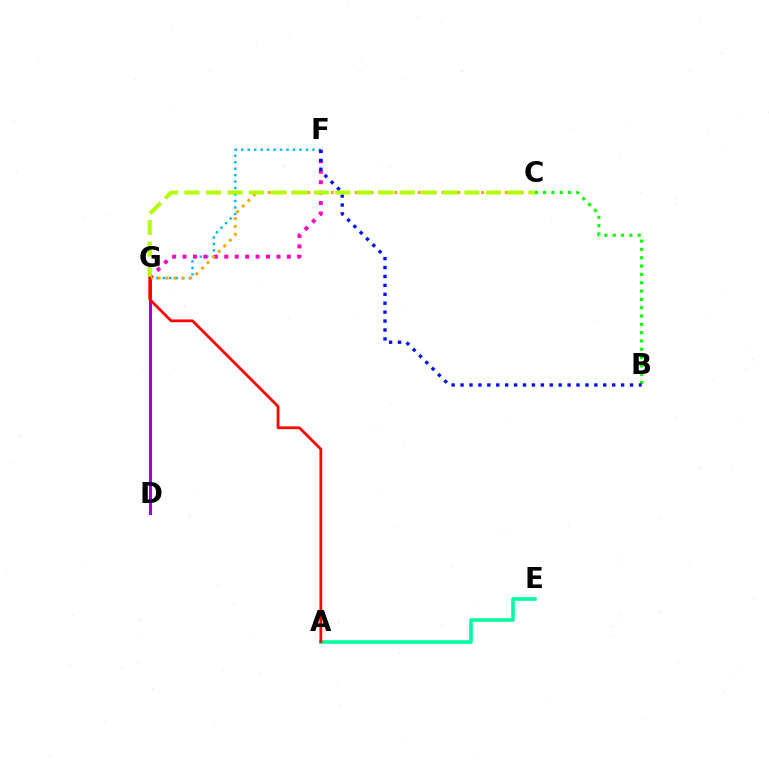{('D', 'G'): [{'color': '#9b00ff', 'line_style': 'solid', 'thickness': 2.17}], ('F', 'G'): [{'color': '#00b5ff', 'line_style': 'dotted', 'thickness': 1.76}, {'color': '#ff00bd', 'line_style': 'dotted', 'thickness': 2.83}], ('B', 'C'): [{'color': '#08ff00', 'line_style': 'dotted', 'thickness': 2.26}], ('C', 'G'): [{'color': '#ffa500', 'line_style': 'dotted', 'thickness': 2.15}, {'color': '#b3ff00', 'line_style': 'dashed', 'thickness': 2.93}], ('B', 'F'): [{'color': '#0010ff', 'line_style': 'dotted', 'thickness': 2.42}], ('A', 'E'): [{'color': '#00ff9d', 'line_style': 'solid', 'thickness': 2.57}], ('A', 'G'): [{'color': '#ff0000', 'line_style': 'solid', 'thickness': 1.99}]}